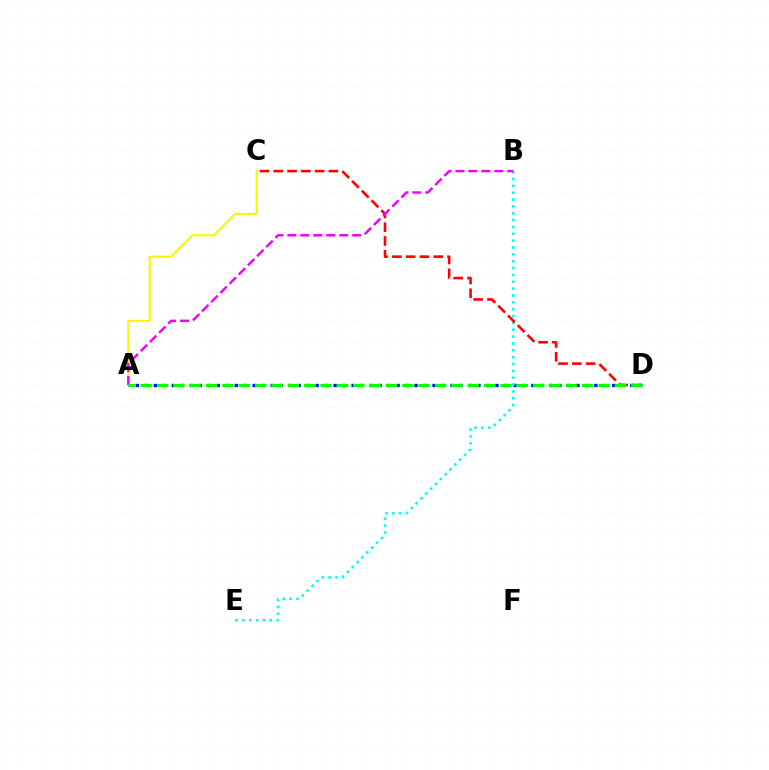{('A', 'D'): [{'color': '#0010ff', 'line_style': 'dotted', 'thickness': 2.44}, {'color': '#08ff00', 'line_style': 'dashed', 'thickness': 2.22}], ('B', 'E'): [{'color': '#00fff6', 'line_style': 'dotted', 'thickness': 1.86}], ('A', 'C'): [{'color': '#fcf500', 'line_style': 'solid', 'thickness': 1.51}], ('C', 'D'): [{'color': '#ff0000', 'line_style': 'dashed', 'thickness': 1.87}], ('A', 'B'): [{'color': '#ee00ff', 'line_style': 'dashed', 'thickness': 1.76}]}